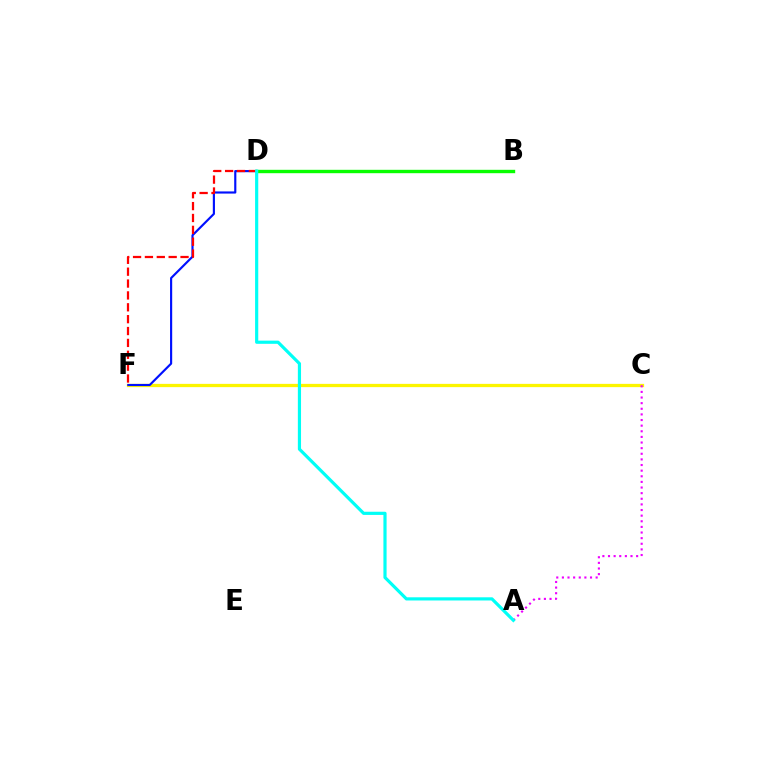{('C', 'F'): [{'color': '#fcf500', 'line_style': 'solid', 'thickness': 2.35}], ('B', 'D'): [{'color': '#08ff00', 'line_style': 'solid', 'thickness': 2.44}], ('A', 'C'): [{'color': '#ee00ff', 'line_style': 'dotted', 'thickness': 1.53}], ('D', 'F'): [{'color': '#0010ff', 'line_style': 'solid', 'thickness': 1.55}, {'color': '#ff0000', 'line_style': 'dashed', 'thickness': 1.61}], ('A', 'D'): [{'color': '#00fff6', 'line_style': 'solid', 'thickness': 2.29}]}